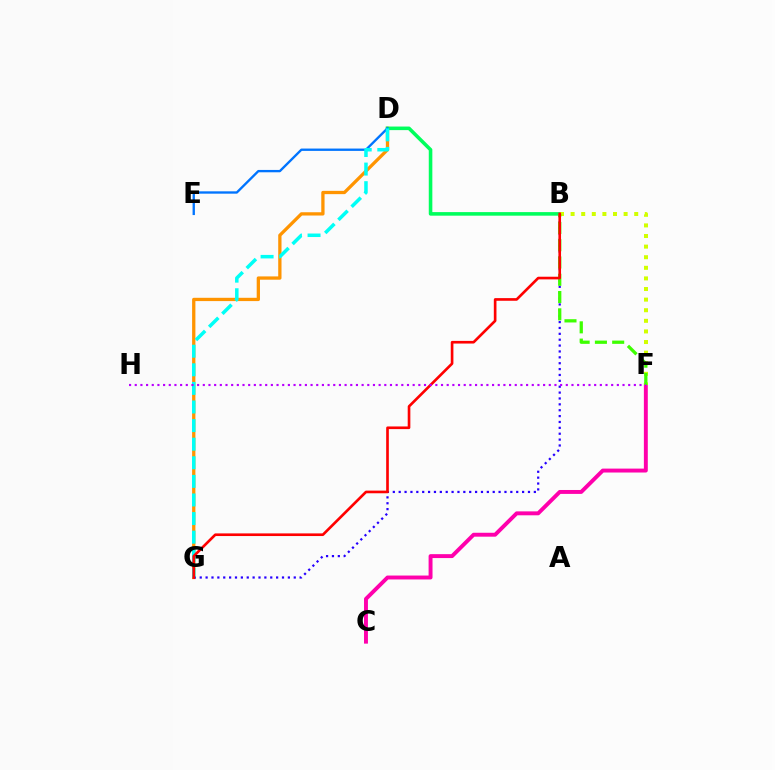{('D', 'G'): [{'color': '#ff9400', 'line_style': 'solid', 'thickness': 2.37}, {'color': '#00fff6', 'line_style': 'dashed', 'thickness': 2.53}], ('B', 'D'): [{'color': '#00ff5c', 'line_style': 'solid', 'thickness': 2.57}], ('C', 'F'): [{'color': '#ff00ac', 'line_style': 'solid', 'thickness': 2.82}], ('D', 'E'): [{'color': '#0074ff', 'line_style': 'solid', 'thickness': 1.69}], ('B', 'G'): [{'color': '#2500ff', 'line_style': 'dotted', 'thickness': 1.6}, {'color': '#ff0000', 'line_style': 'solid', 'thickness': 1.91}], ('B', 'F'): [{'color': '#d1ff00', 'line_style': 'dotted', 'thickness': 2.88}, {'color': '#3dff00', 'line_style': 'dashed', 'thickness': 2.35}], ('F', 'H'): [{'color': '#b900ff', 'line_style': 'dotted', 'thickness': 1.54}]}